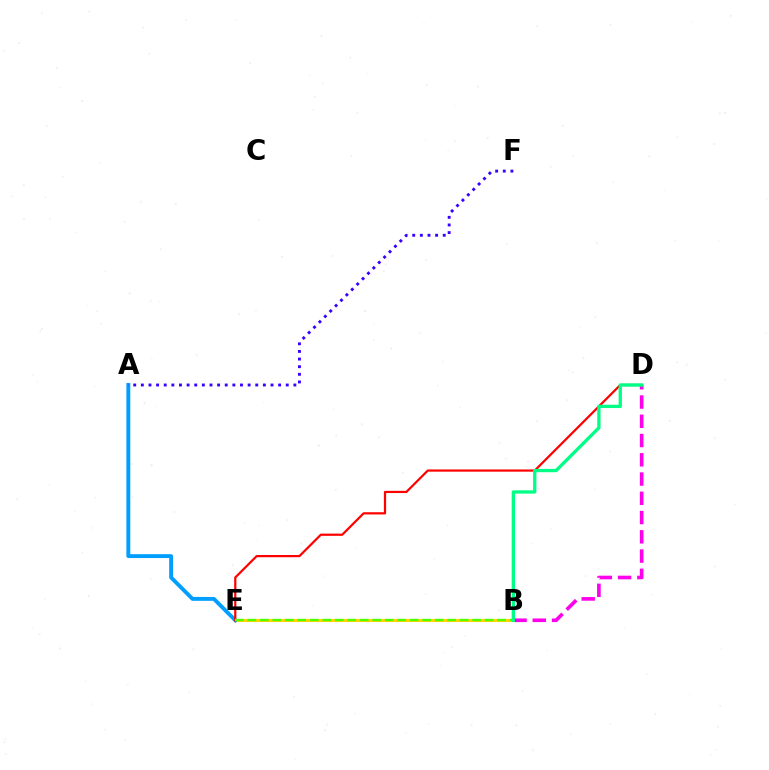{('B', 'E'): [{'color': '#ffd500', 'line_style': 'solid', 'thickness': 2.21}, {'color': '#4fff00', 'line_style': 'dashed', 'thickness': 1.7}], ('A', 'E'): [{'color': '#009eff', 'line_style': 'solid', 'thickness': 2.8}], ('B', 'D'): [{'color': '#ff00ed', 'line_style': 'dashed', 'thickness': 2.62}, {'color': '#00ff86', 'line_style': 'solid', 'thickness': 2.38}], ('D', 'E'): [{'color': '#ff0000', 'line_style': 'solid', 'thickness': 1.6}], ('A', 'F'): [{'color': '#3700ff', 'line_style': 'dotted', 'thickness': 2.07}]}